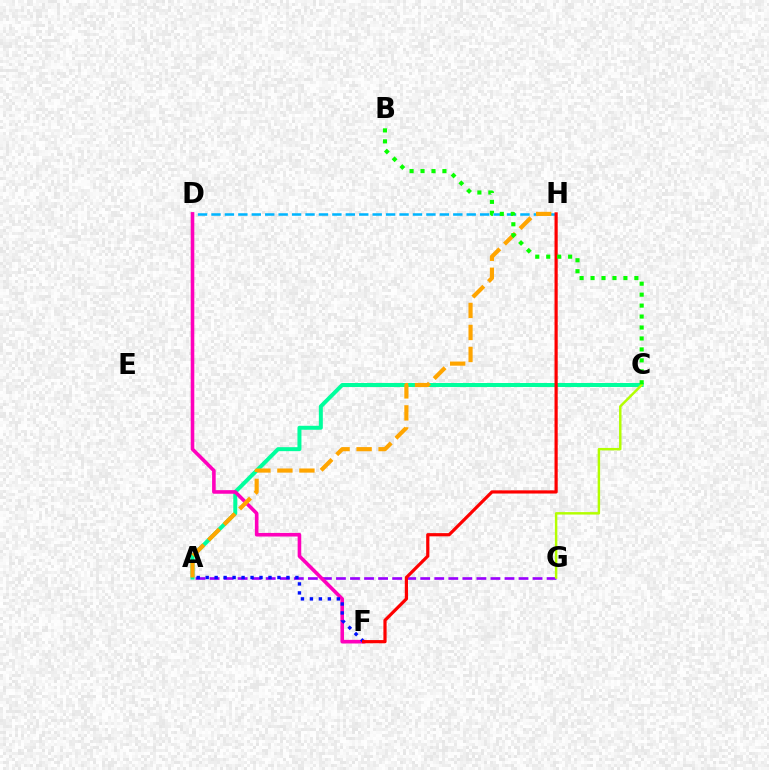{('D', 'H'): [{'color': '#00b5ff', 'line_style': 'dashed', 'thickness': 1.82}], ('A', 'G'): [{'color': '#9b00ff', 'line_style': 'dashed', 'thickness': 1.91}], ('A', 'C'): [{'color': '#00ff9d', 'line_style': 'solid', 'thickness': 2.87}], ('D', 'F'): [{'color': '#ff00bd', 'line_style': 'solid', 'thickness': 2.59}], ('A', 'F'): [{'color': '#0010ff', 'line_style': 'dotted', 'thickness': 2.44}], ('C', 'G'): [{'color': '#b3ff00', 'line_style': 'solid', 'thickness': 1.76}], ('A', 'H'): [{'color': '#ffa500', 'line_style': 'dashed', 'thickness': 2.99}], ('F', 'H'): [{'color': '#ff0000', 'line_style': 'solid', 'thickness': 2.3}], ('B', 'C'): [{'color': '#08ff00', 'line_style': 'dotted', 'thickness': 2.98}]}